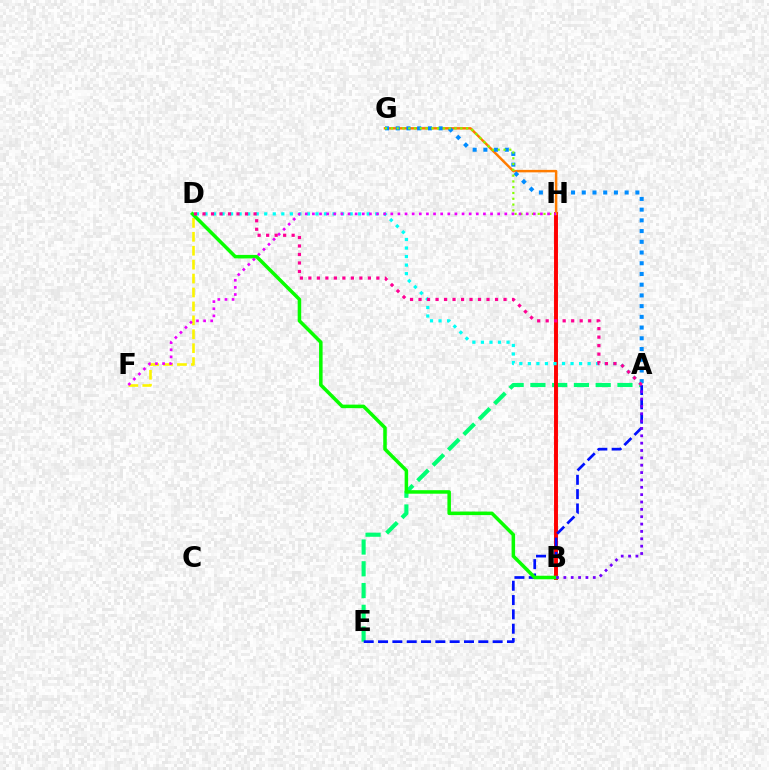{('D', 'F'): [{'color': '#fcf500', 'line_style': 'dashed', 'thickness': 1.89}], ('A', 'E'): [{'color': '#00ff74', 'line_style': 'dashed', 'thickness': 2.96}, {'color': '#0010ff', 'line_style': 'dashed', 'thickness': 1.95}], ('B', 'H'): [{'color': '#ff0000', 'line_style': 'solid', 'thickness': 2.83}], ('G', 'H'): [{'color': '#ff7c00', 'line_style': 'solid', 'thickness': 1.79}, {'color': '#84ff00', 'line_style': 'dotted', 'thickness': 1.57}], ('A', 'G'): [{'color': '#008cff', 'line_style': 'dotted', 'thickness': 2.91}], ('A', 'D'): [{'color': '#00fff6', 'line_style': 'dotted', 'thickness': 2.32}, {'color': '#ff0094', 'line_style': 'dotted', 'thickness': 2.31}], ('B', 'D'): [{'color': '#08ff00', 'line_style': 'solid', 'thickness': 2.54}], ('F', 'H'): [{'color': '#ee00ff', 'line_style': 'dotted', 'thickness': 1.94}], ('A', 'B'): [{'color': '#7200ff', 'line_style': 'dotted', 'thickness': 2.0}]}